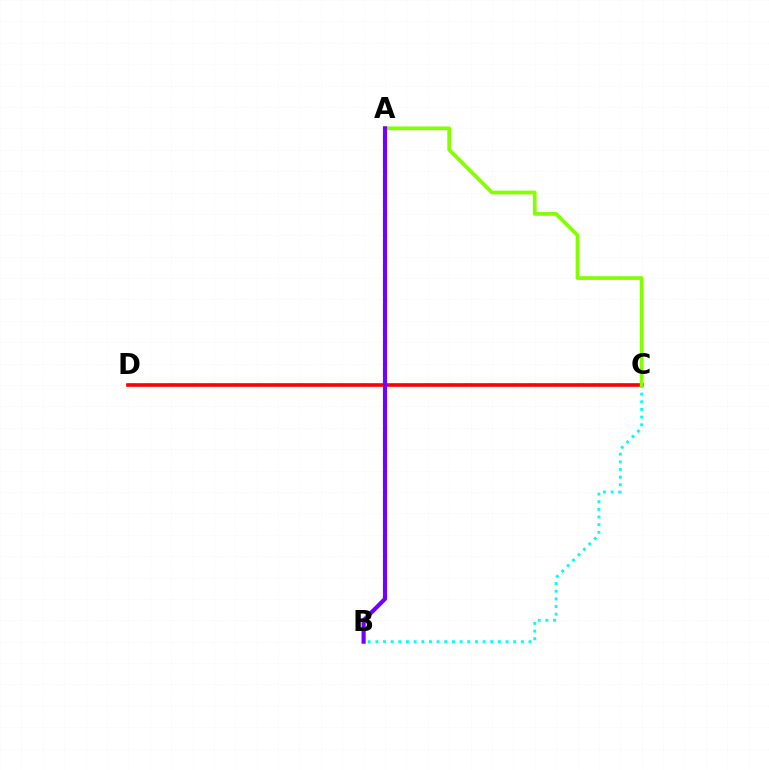{('C', 'D'): [{'color': '#ff0000', 'line_style': 'solid', 'thickness': 2.63}], ('B', 'C'): [{'color': '#00fff6', 'line_style': 'dotted', 'thickness': 2.08}], ('A', 'C'): [{'color': '#84ff00', 'line_style': 'solid', 'thickness': 2.7}], ('A', 'B'): [{'color': '#7200ff', 'line_style': 'solid', 'thickness': 2.98}]}